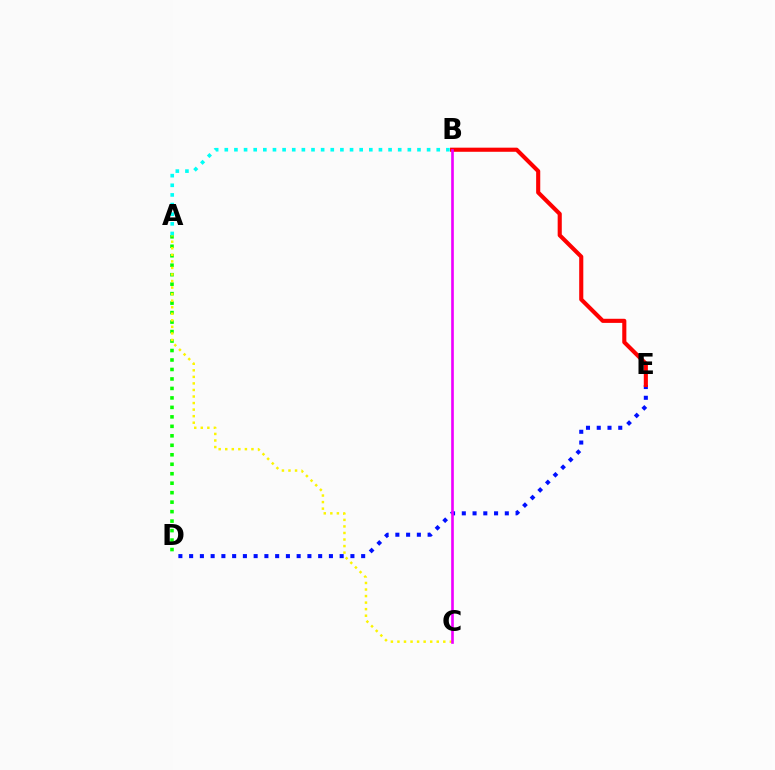{('A', 'D'): [{'color': '#08ff00', 'line_style': 'dotted', 'thickness': 2.57}], ('A', 'C'): [{'color': '#fcf500', 'line_style': 'dotted', 'thickness': 1.78}], ('A', 'B'): [{'color': '#00fff6', 'line_style': 'dotted', 'thickness': 2.62}], ('D', 'E'): [{'color': '#0010ff', 'line_style': 'dotted', 'thickness': 2.92}], ('B', 'E'): [{'color': '#ff0000', 'line_style': 'solid', 'thickness': 2.96}], ('B', 'C'): [{'color': '#ee00ff', 'line_style': 'solid', 'thickness': 1.91}]}